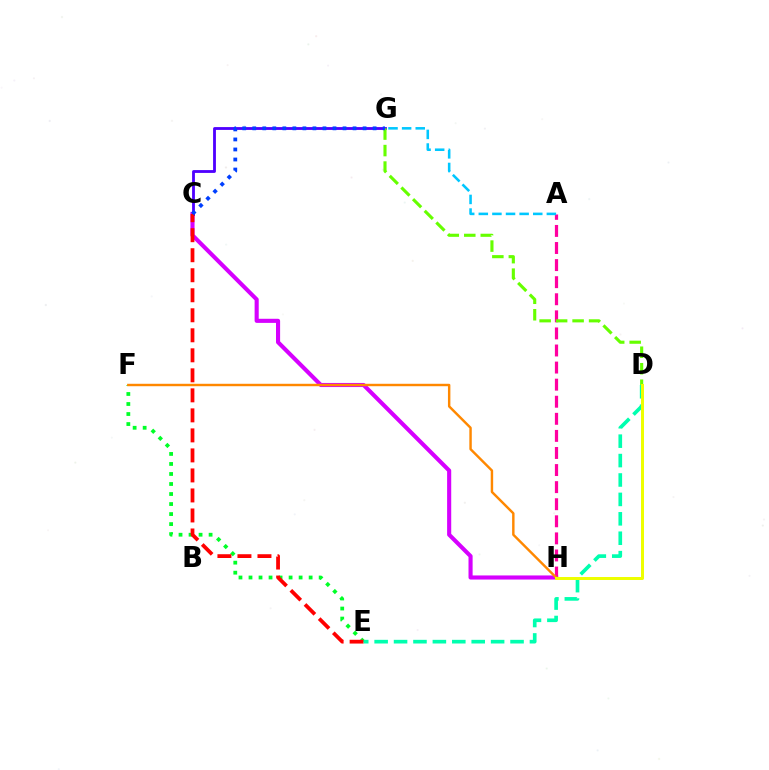{('C', 'H'): [{'color': '#d600ff', 'line_style': 'solid', 'thickness': 2.95}], ('C', 'G'): [{'color': '#4f00ff', 'line_style': 'solid', 'thickness': 2.03}, {'color': '#003fff', 'line_style': 'dotted', 'thickness': 2.73}], ('E', 'F'): [{'color': '#00ff27', 'line_style': 'dotted', 'thickness': 2.72}], ('C', 'E'): [{'color': '#ff0000', 'line_style': 'dashed', 'thickness': 2.72}], ('D', 'E'): [{'color': '#00ffaf', 'line_style': 'dashed', 'thickness': 2.64}], ('A', 'H'): [{'color': '#ff00a0', 'line_style': 'dashed', 'thickness': 2.32}], ('D', 'G'): [{'color': '#66ff00', 'line_style': 'dashed', 'thickness': 2.24}], ('F', 'H'): [{'color': '#ff8800', 'line_style': 'solid', 'thickness': 1.75}], ('D', 'H'): [{'color': '#eeff00', 'line_style': 'solid', 'thickness': 2.15}], ('A', 'G'): [{'color': '#00c7ff', 'line_style': 'dashed', 'thickness': 1.85}]}